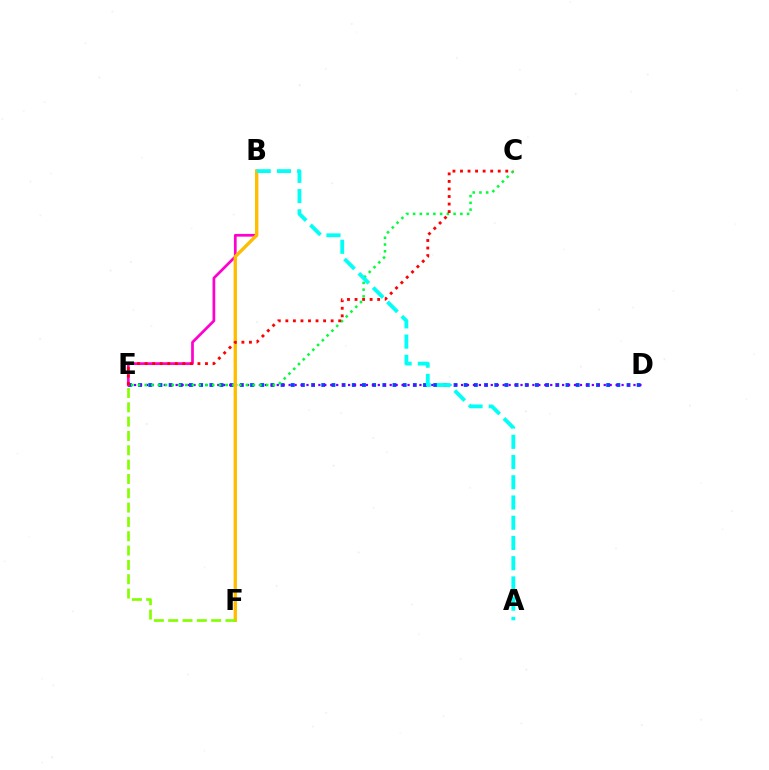{('D', 'E'): [{'color': '#004bff', 'line_style': 'dotted', 'thickness': 2.76}, {'color': '#7200ff', 'line_style': 'dotted', 'thickness': 1.62}], ('C', 'E'): [{'color': '#00ff39', 'line_style': 'dotted', 'thickness': 1.83}, {'color': '#ff0000', 'line_style': 'dotted', 'thickness': 2.05}], ('B', 'E'): [{'color': '#ff00cf', 'line_style': 'solid', 'thickness': 1.96}], ('B', 'F'): [{'color': '#ffbd00', 'line_style': 'solid', 'thickness': 2.41}], ('E', 'F'): [{'color': '#84ff00', 'line_style': 'dashed', 'thickness': 1.95}], ('A', 'B'): [{'color': '#00fff6', 'line_style': 'dashed', 'thickness': 2.75}]}